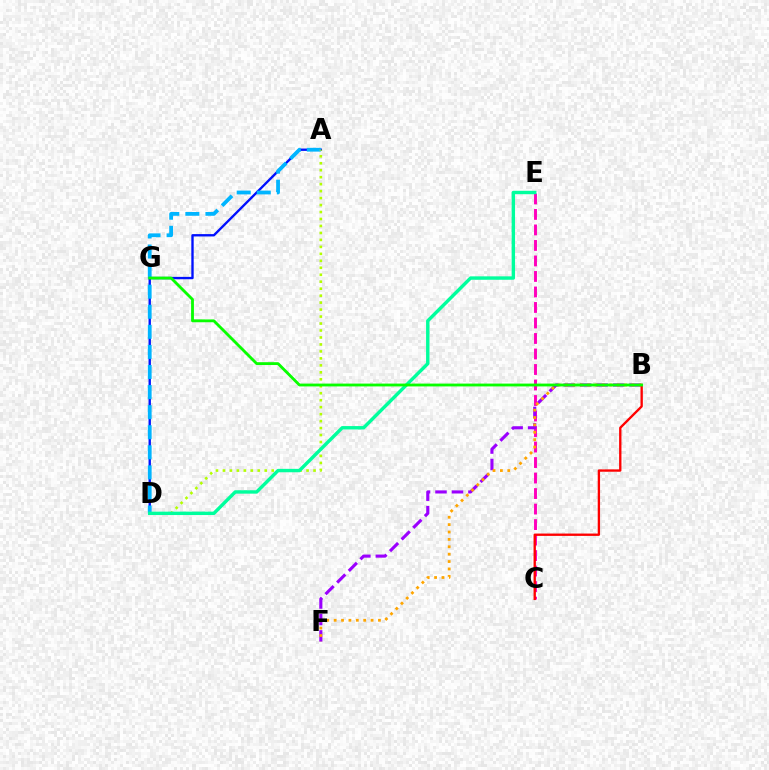{('C', 'E'): [{'color': '#ff00bd', 'line_style': 'dashed', 'thickness': 2.11}], ('A', 'D'): [{'color': '#0010ff', 'line_style': 'solid', 'thickness': 1.7}, {'color': '#00b5ff', 'line_style': 'dashed', 'thickness': 2.73}, {'color': '#b3ff00', 'line_style': 'dotted', 'thickness': 1.89}], ('B', 'F'): [{'color': '#9b00ff', 'line_style': 'dashed', 'thickness': 2.24}, {'color': '#ffa500', 'line_style': 'dotted', 'thickness': 2.01}], ('D', 'E'): [{'color': '#00ff9d', 'line_style': 'solid', 'thickness': 2.46}], ('B', 'C'): [{'color': '#ff0000', 'line_style': 'solid', 'thickness': 1.68}], ('B', 'G'): [{'color': '#08ff00', 'line_style': 'solid', 'thickness': 2.04}]}